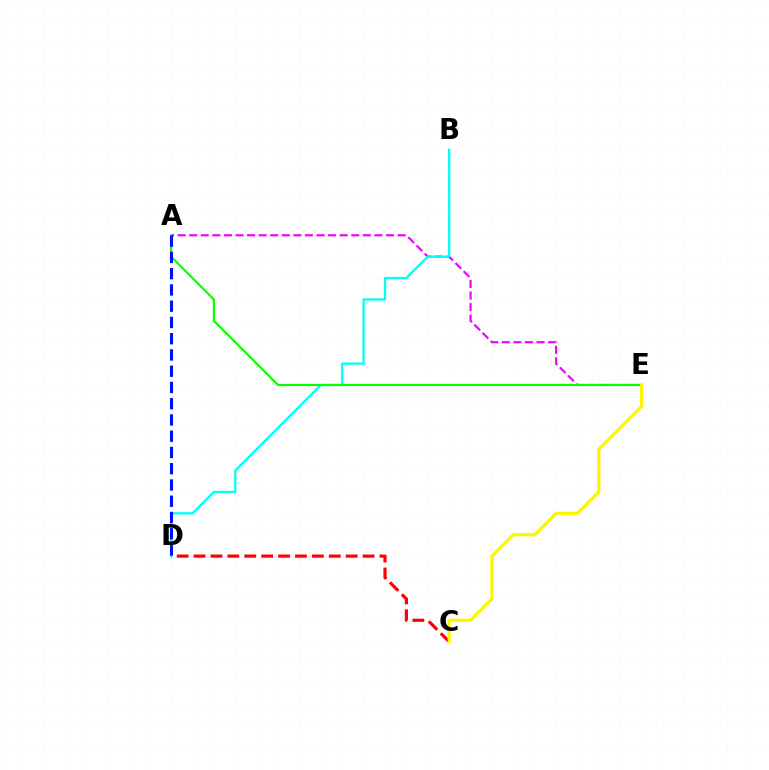{('A', 'E'): [{'color': '#ee00ff', 'line_style': 'dashed', 'thickness': 1.57}, {'color': '#08ff00', 'line_style': 'solid', 'thickness': 1.53}], ('C', 'D'): [{'color': '#ff0000', 'line_style': 'dashed', 'thickness': 2.3}], ('B', 'D'): [{'color': '#00fff6', 'line_style': 'solid', 'thickness': 1.64}], ('C', 'E'): [{'color': '#fcf500', 'line_style': 'solid', 'thickness': 2.3}], ('A', 'D'): [{'color': '#0010ff', 'line_style': 'dashed', 'thickness': 2.21}]}